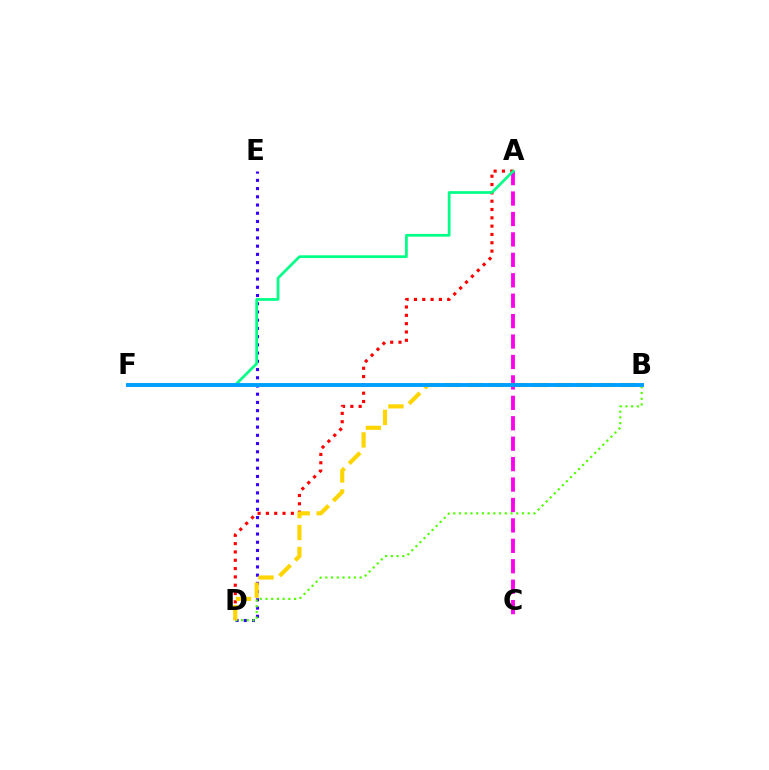{('A', 'C'): [{'color': '#ff00ed', 'line_style': 'dashed', 'thickness': 2.78}], ('A', 'D'): [{'color': '#ff0000', 'line_style': 'dotted', 'thickness': 2.26}], ('D', 'E'): [{'color': '#3700ff', 'line_style': 'dotted', 'thickness': 2.23}], ('A', 'F'): [{'color': '#00ff86', 'line_style': 'solid', 'thickness': 1.97}], ('B', 'D'): [{'color': '#4fff00', 'line_style': 'dotted', 'thickness': 1.56}, {'color': '#ffd500', 'line_style': 'dashed', 'thickness': 2.98}], ('B', 'F'): [{'color': '#009eff', 'line_style': 'solid', 'thickness': 2.8}]}